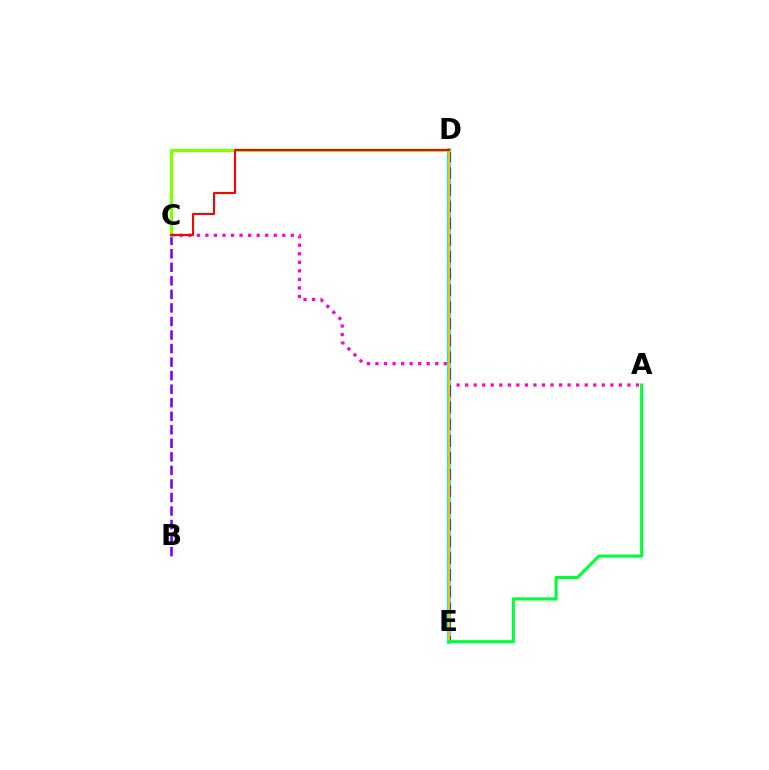{('A', 'C'): [{'color': '#ff00cf', 'line_style': 'dotted', 'thickness': 2.32}], ('D', 'E'): [{'color': '#00fff6', 'line_style': 'solid', 'thickness': 2.93}, {'color': '#004bff', 'line_style': 'dashed', 'thickness': 2.27}, {'color': '#ffbd00', 'line_style': 'solid', 'thickness': 1.52}], ('B', 'C'): [{'color': '#7200ff', 'line_style': 'dashed', 'thickness': 1.84}], ('C', 'D'): [{'color': '#84ff00', 'line_style': 'solid', 'thickness': 2.33}, {'color': '#ff0000', 'line_style': 'solid', 'thickness': 1.51}], ('A', 'E'): [{'color': '#00ff39', 'line_style': 'solid', 'thickness': 2.21}]}